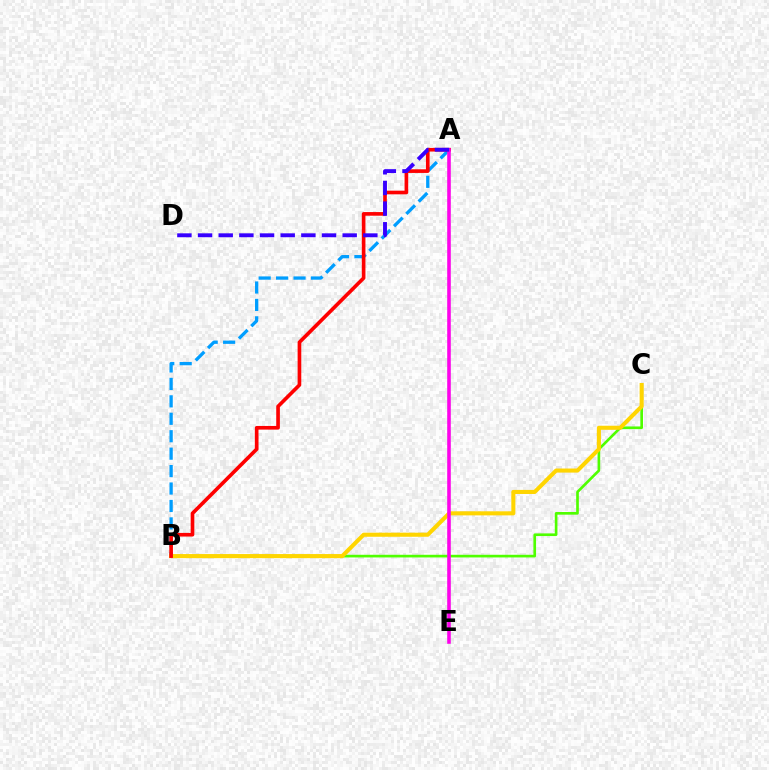{('B', 'C'): [{'color': '#4fff00', 'line_style': 'solid', 'thickness': 1.91}, {'color': '#ffd500', 'line_style': 'solid', 'thickness': 2.93}], ('A', 'B'): [{'color': '#009eff', 'line_style': 'dashed', 'thickness': 2.37}, {'color': '#ff0000', 'line_style': 'solid', 'thickness': 2.63}], ('A', 'E'): [{'color': '#00ff86', 'line_style': 'dashed', 'thickness': 1.57}, {'color': '#ff00ed', 'line_style': 'solid', 'thickness': 2.57}], ('A', 'D'): [{'color': '#3700ff', 'line_style': 'dashed', 'thickness': 2.81}]}